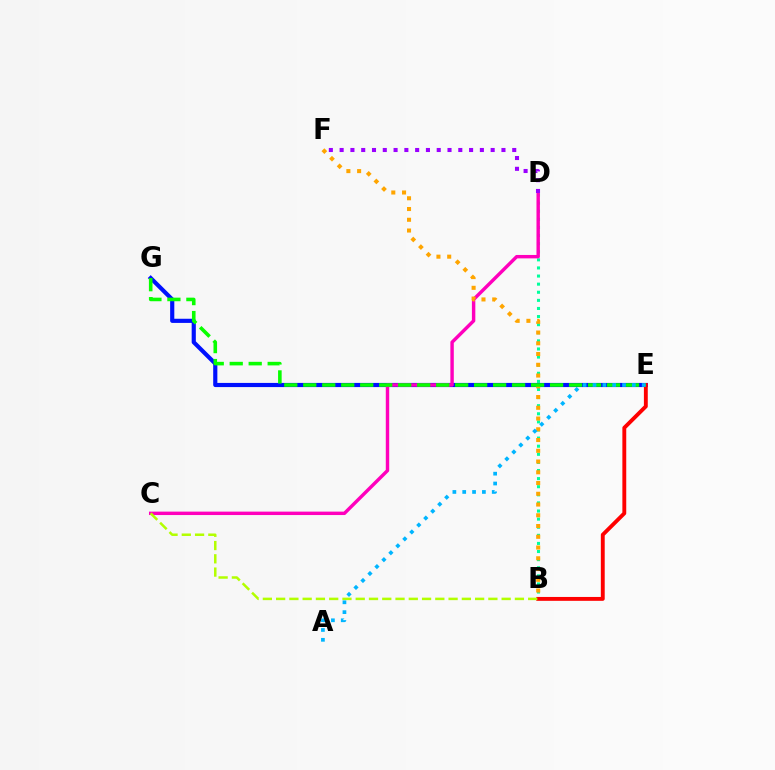{('B', 'D'): [{'color': '#00ff9d', 'line_style': 'dotted', 'thickness': 2.2}], ('E', 'G'): [{'color': '#0010ff', 'line_style': 'solid', 'thickness': 2.99}, {'color': '#08ff00', 'line_style': 'dashed', 'thickness': 2.58}], ('C', 'D'): [{'color': '#ff00bd', 'line_style': 'solid', 'thickness': 2.46}], ('B', 'F'): [{'color': '#ffa500', 'line_style': 'dotted', 'thickness': 2.92}], ('B', 'E'): [{'color': '#ff0000', 'line_style': 'solid', 'thickness': 2.79}], ('B', 'C'): [{'color': '#b3ff00', 'line_style': 'dashed', 'thickness': 1.8}], ('A', 'E'): [{'color': '#00b5ff', 'line_style': 'dotted', 'thickness': 2.67}], ('D', 'F'): [{'color': '#9b00ff', 'line_style': 'dotted', 'thickness': 2.93}]}